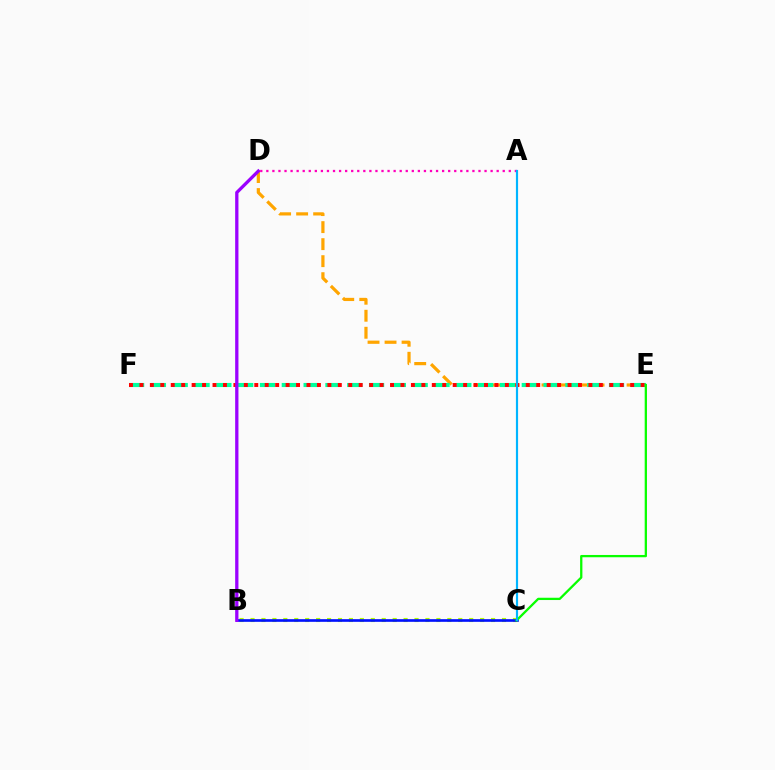{('D', 'E'): [{'color': '#ffa500', 'line_style': 'dashed', 'thickness': 2.31}], ('E', 'F'): [{'color': '#00ff9d', 'line_style': 'dashed', 'thickness': 2.96}, {'color': '#ff0000', 'line_style': 'dotted', 'thickness': 2.84}], ('B', 'C'): [{'color': '#b3ff00', 'line_style': 'dotted', 'thickness': 2.97}, {'color': '#0010ff', 'line_style': 'solid', 'thickness': 1.91}], ('B', 'D'): [{'color': '#9b00ff', 'line_style': 'solid', 'thickness': 2.37}], ('A', 'D'): [{'color': '#ff00bd', 'line_style': 'dotted', 'thickness': 1.65}], ('C', 'E'): [{'color': '#08ff00', 'line_style': 'solid', 'thickness': 1.64}], ('A', 'C'): [{'color': '#00b5ff', 'line_style': 'solid', 'thickness': 1.56}]}